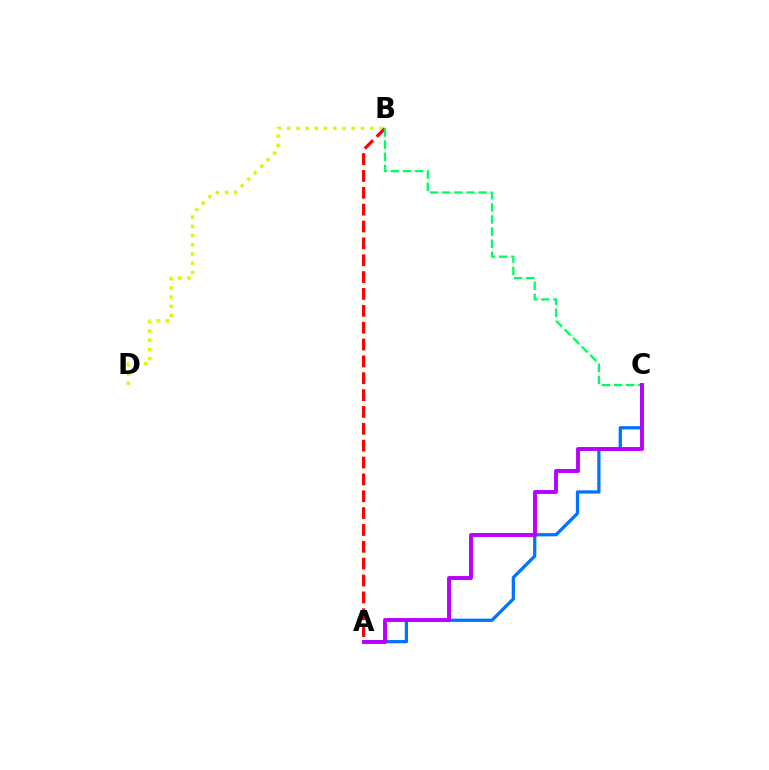{('A', 'C'): [{'color': '#0074ff', 'line_style': 'solid', 'thickness': 2.34}, {'color': '#b900ff', 'line_style': 'solid', 'thickness': 2.81}], ('B', 'D'): [{'color': '#d1ff00', 'line_style': 'dotted', 'thickness': 2.5}], ('A', 'B'): [{'color': '#ff0000', 'line_style': 'dashed', 'thickness': 2.29}], ('B', 'C'): [{'color': '#00ff5c', 'line_style': 'dashed', 'thickness': 1.65}]}